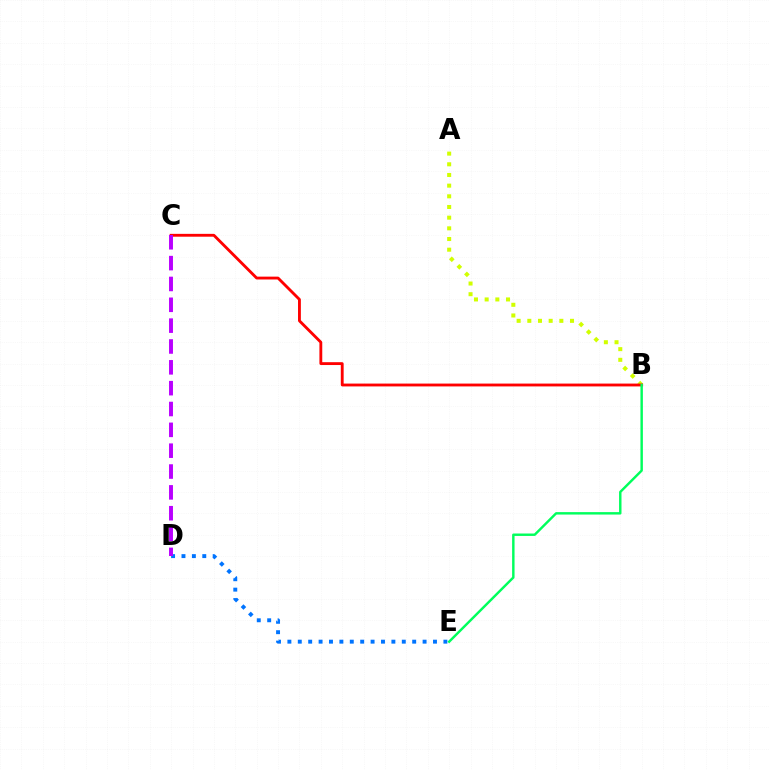{('D', 'E'): [{'color': '#0074ff', 'line_style': 'dotted', 'thickness': 2.83}], ('A', 'B'): [{'color': '#d1ff00', 'line_style': 'dotted', 'thickness': 2.9}], ('B', 'C'): [{'color': '#ff0000', 'line_style': 'solid', 'thickness': 2.05}], ('C', 'D'): [{'color': '#b900ff', 'line_style': 'dashed', 'thickness': 2.83}], ('B', 'E'): [{'color': '#00ff5c', 'line_style': 'solid', 'thickness': 1.75}]}